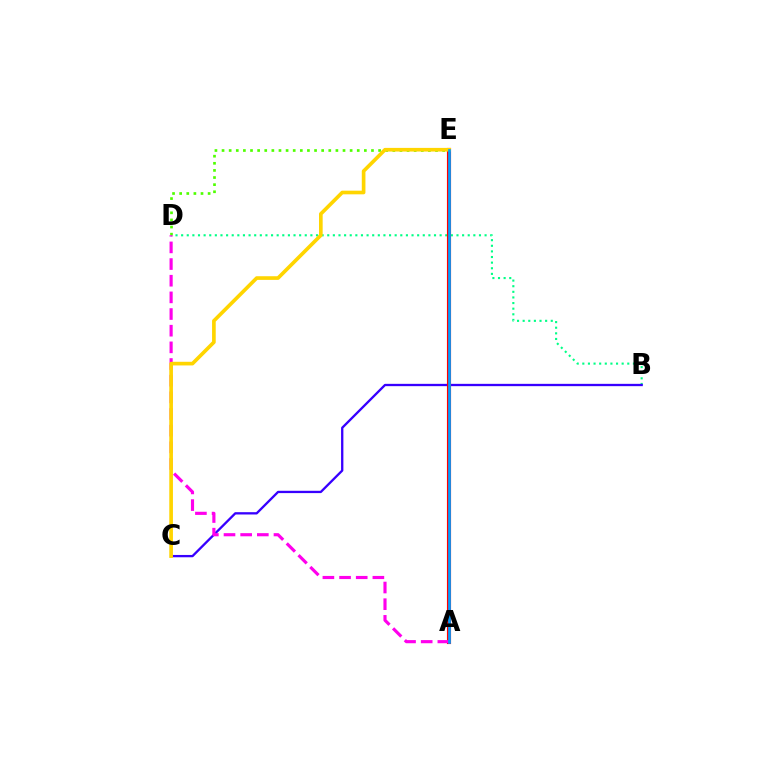{('B', 'D'): [{'color': '#00ff86', 'line_style': 'dotted', 'thickness': 1.53}], ('B', 'C'): [{'color': '#3700ff', 'line_style': 'solid', 'thickness': 1.66}], ('D', 'E'): [{'color': '#4fff00', 'line_style': 'dotted', 'thickness': 1.93}], ('A', 'E'): [{'color': '#ff0000', 'line_style': 'solid', 'thickness': 2.98}, {'color': '#009eff', 'line_style': 'solid', 'thickness': 1.94}], ('A', 'D'): [{'color': '#ff00ed', 'line_style': 'dashed', 'thickness': 2.26}], ('C', 'E'): [{'color': '#ffd500', 'line_style': 'solid', 'thickness': 2.63}]}